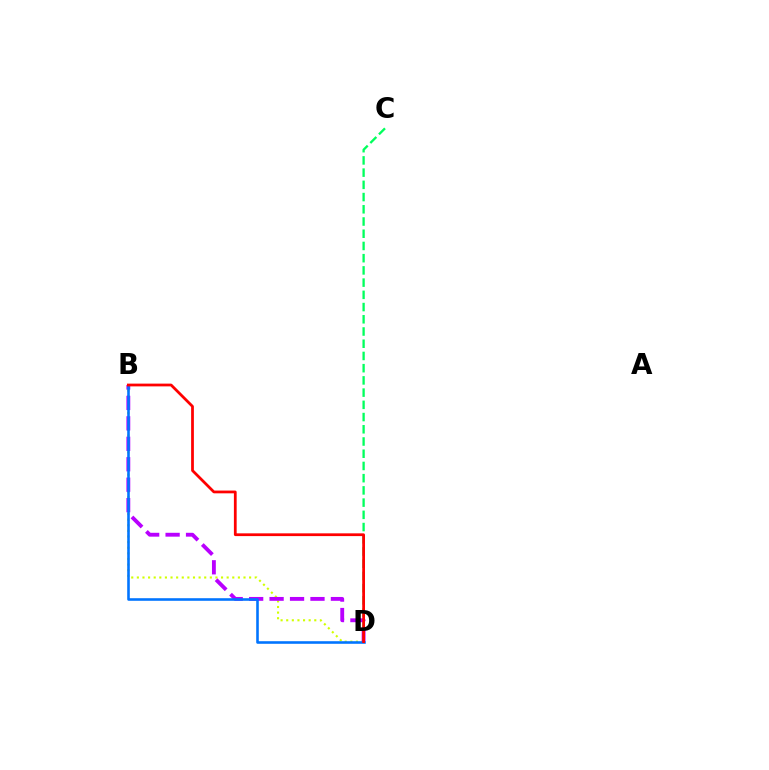{('B', 'D'): [{'color': '#d1ff00', 'line_style': 'dotted', 'thickness': 1.52}, {'color': '#b900ff', 'line_style': 'dashed', 'thickness': 2.78}, {'color': '#0074ff', 'line_style': 'solid', 'thickness': 1.86}, {'color': '#ff0000', 'line_style': 'solid', 'thickness': 1.99}], ('C', 'D'): [{'color': '#00ff5c', 'line_style': 'dashed', 'thickness': 1.66}]}